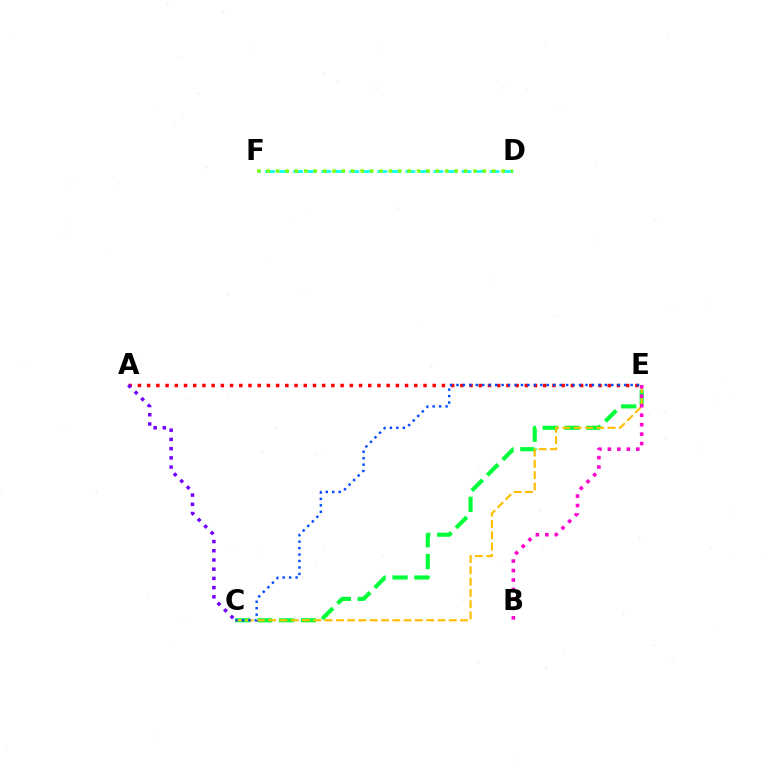{('C', 'E'): [{'color': '#00ff39', 'line_style': 'dashed', 'thickness': 2.97}, {'color': '#ffbd00', 'line_style': 'dashed', 'thickness': 1.53}, {'color': '#004bff', 'line_style': 'dotted', 'thickness': 1.75}], ('A', 'E'): [{'color': '#ff0000', 'line_style': 'dotted', 'thickness': 2.5}], ('A', 'C'): [{'color': '#7200ff', 'line_style': 'dotted', 'thickness': 2.5}], ('B', 'E'): [{'color': '#ff00cf', 'line_style': 'dotted', 'thickness': 2.57}], ('D', 'F'): [{'color': '#00fff6', 'line_style': 'dashed', 'thickness': 1.91}, {'color': '#84ff00', 'line_style': 'dotted', 'thickness': 2.55}]}